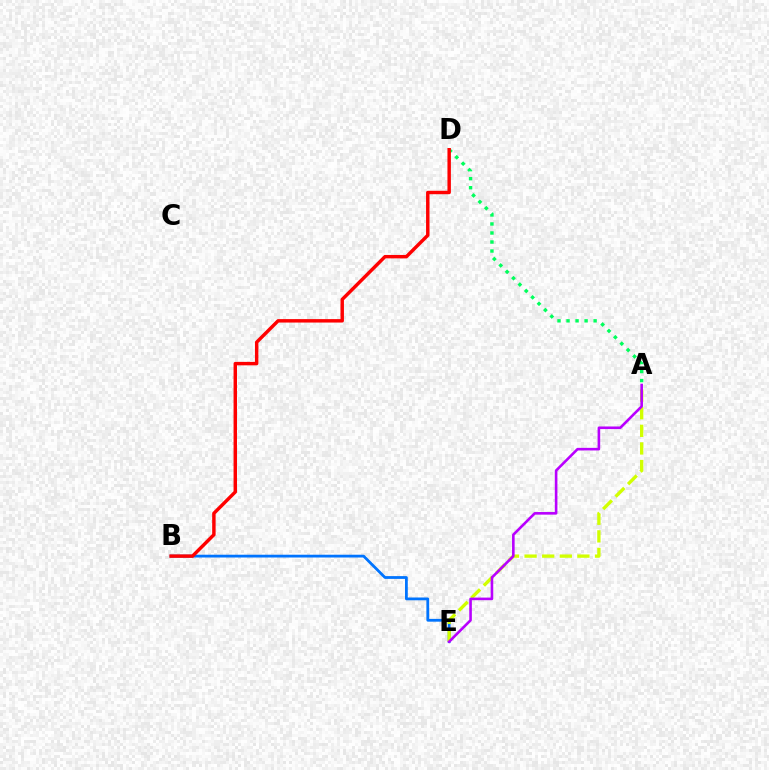{('B', 'E'): [{'color': '#0074ff', 'line_style': 'solid', 'thickness': 2.01}], ('A', 'E'): [{'color': '#d1ff00', 'line_style': 'dashed', 'thickness': 2.39}, {'color': '#b900ff', 'line_style': 'solid', 'thickness': 1.87}], ('A', 'D'): [{'color': '#00ff5c', 'line_style': 'dotted', 'thickness': 2.45}], ('B', 'D'): [{'color': '#ff0000', 'line_style': 'solid', 'thickness': 2.48}]}